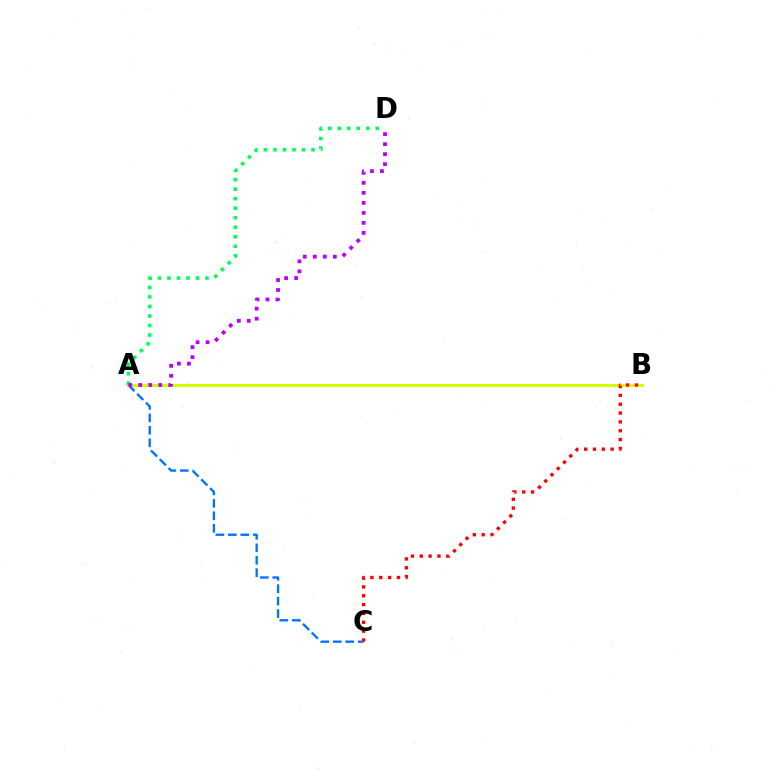{('A', 'C'): [{'color': '#0074ff', 'line_style': 'dashed', 'thickness': 1.69}], ('A', 'B'): [{'color': '#d1ff00', 'line_style': 'solid', 'thickness': 2.19}], ('A', 'D'): [{'color': '#00ff5c', 'line_style': 'dotted', 'thickness': 2.59}, {'color': '#b900ff', 'line_style': 'dotted', 'thickness': 2.72}], ('B', 'C'): [{'color': '#ff0000', 'line_style': 'dotted', 'thickness': 2.4}]}